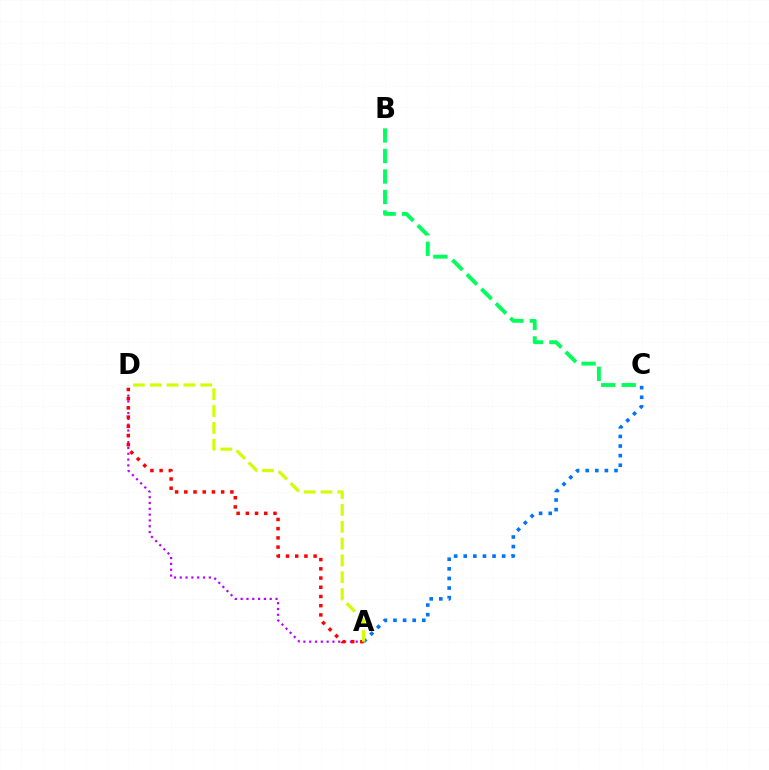{('B', 'C'): [{'color': '#00ff5c', 'line_style': 'dashed', 'thickness': 2.79}], ('A', 'D'): [{'color': '#b900ff', 'line_style': 'dotted', 'thickness': 1.58}, {'color': '#ff0000', 'line_style': 'dotted', 'thickness': 2.5}, {'color': '#d1ff00', 'line_style': 'dashed', 'thickness': 2.29}], ('A', 'C'): [{'color': '#0074ff', 'line_style': 'dotted', 'thickness': 2.61}]}